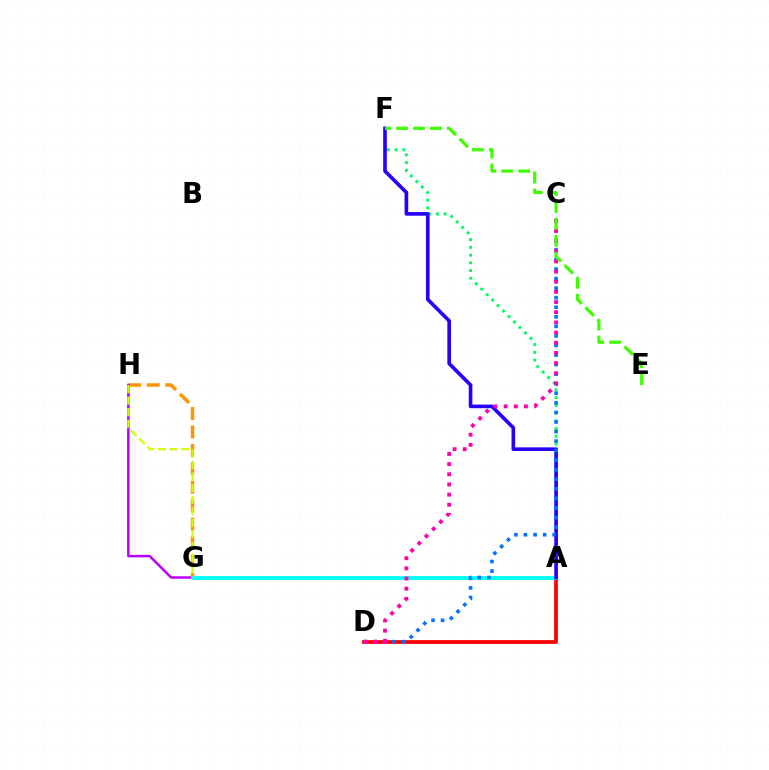{('G', 'H'): [{'color': '#ff9400', 'line_style': 'dashed', 'thickness': 2.5}, {'color': '#b900ff', 'line_style': 'solid', 'thickness': 1.78}, {'color': '#d1ff00', 'line_style': 'dashed', 'thickness': 1.57}], ('A', 'F'): [{'color': '#00ff5c', 'line_style': 'dotted', 'thickness': 2.1}, {'color': '#2500ff', 'line_style': 'solid', 'thickness': 2.61}], ('A', 'D'): [{'color': '#ff0000', 'line_style': 'solid', 'thickness': 2.71}], ('A', 'G'): [{'color': '#00fff6', 'line_style': 'solid', 'thickness': 2.72}], ('C', 'D'): [{'color': '#0074ff', 'line_style': 'dotted', 'thickness': 2.6}, {'color': '#ff00ac', 'line_style': 'dotted', 'thickness': 2.76}], ('E', 'F'): [{'color': '#3dff00', 'line_style': 'dashed', 'thickness': 2.3}]}